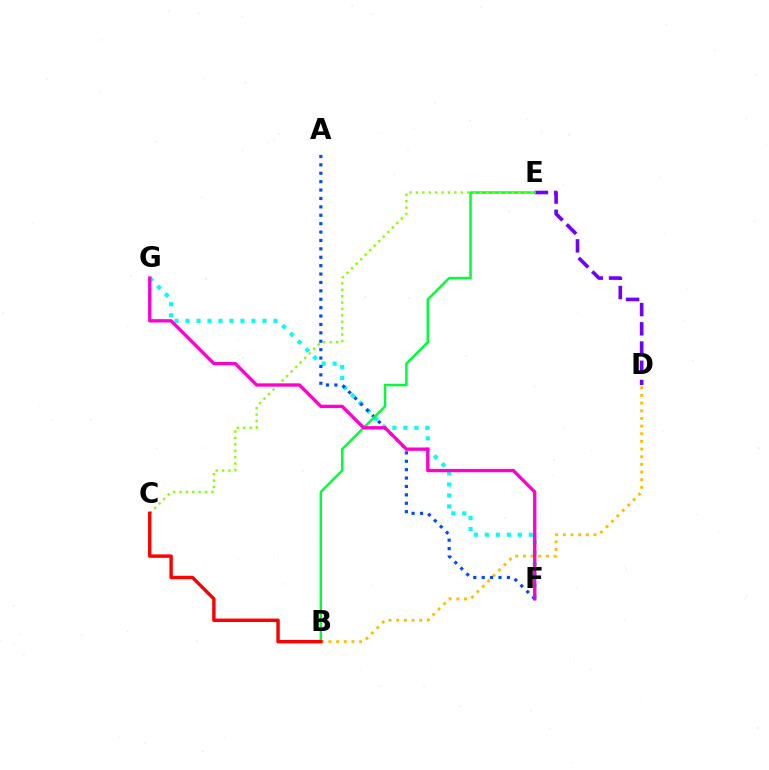{('F', 'G'): [{'color': '#00fff6', 'line_style': 'dotted', 'thickness': 2.99}, {'color': '#ff00cf', 'line_style': 'solid', 'thickness': 2.4}], ('D', 'E'): [{'color': '#7200ff', 'line_style': 'dashed', 'thickness': 2.61}], ('B', 'D'): [{'color': '#ffbd00', 'line_style': 'dotted', 'thickness': 2.08}], ('A', 'F'): [{'color': '#004bff', 'line_style': 'dotted', 'thickness': 2.28}], ('B', 'E'): [{'color': '#00ff39', 'line_style': 'solid', 'thickness': 1.8}], ('C', 'E'): [{'color': '#84ff00', 'line_style': 'dotted', 'thickness': 1.74}], ('B', 'C'): [{'color': '#ff0000', 'line_style': 'solid', 'thickness': 2.46}]}